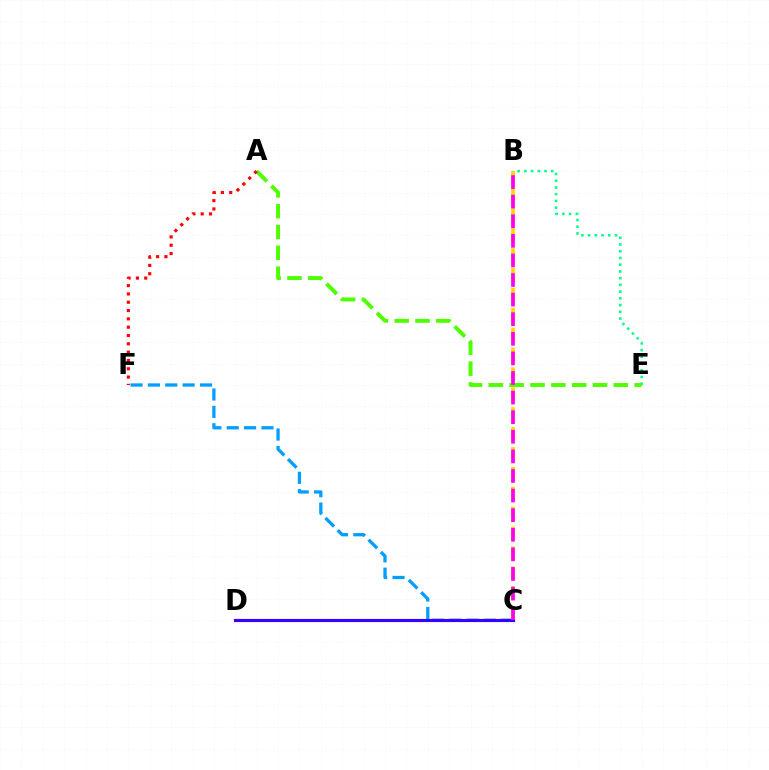{('B', 'C'): [{'color': '#ffd500', 'line_style': 'dashed', 'thickness': 2.7}, {'color': '#ff00ed', 'line_style': 'dashed', 'thickness': 2.66}], ('C', 'F'): [{'color': '#009eff', 'line_style': 'dashed', 'thickness': 2.36}], ('C', 'D'): [{'color': '#3700ff', 'line_style': 'solid', 'thickness': 2.27}], ('B', 'E'): [{'color': '#00ff86', 'line_style': 'dotted', 'thickness': 1.83}], ('A', 'E'): [{'color': '#4fff00', 'line_style': 'dashed', 'thickness': 2.83}], ('A', 'F'): [{'color': '#ff0000', 'line_style': 'dotted', 'thickness': 2.26}]}